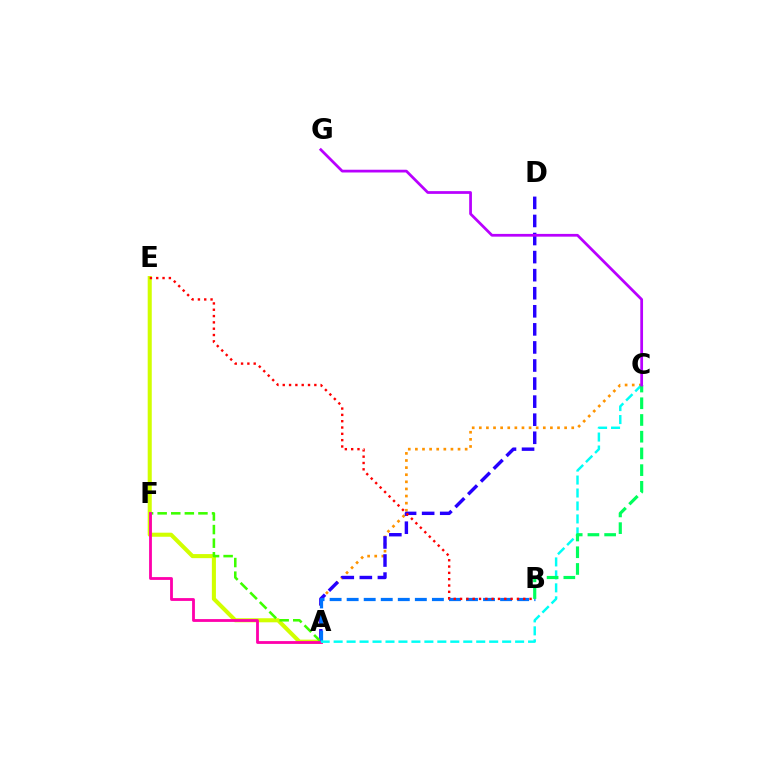{('A', 'E'): [{'color': '#d1ff00', 'line_style': 'solid', 'thickness': 2.93}], ('A', 'C'): [{'color': '#ff9400', 'line_style': 'dotted', 'thickness': 1.93}, {'color': '#00fff6', 'line_style': 'dashed', 'thickness': 1.76}], ('A', 'D'): [{'color': '#2500ff', 'line_style': 'dashed', 'thickness': 2.45}], ('A', 'F'): [{'color': '#3dff00', 'line_style': 'dashed', 'thickness': 1.85}, {'color': '#ff00ac', 'line_style': 'solid', 'thickness': 2.03}], ('A', 'B'): [{'color': '#0074ff', 'line_style': 'dashed', 'thickness': 2.32}], ('B', 'E'): [{'color': '#ff0000', 'line_style': 'dotted', 'thickness': 1.72}], ('B', 'C'): [{'color': '#00ff5c', 'line_style': 'dashed', 'thickness': 2.27}], ('C', 'G'): [{'color': '#b900ff', 'line_style': 'solid', 'thickness': 1.98}]}